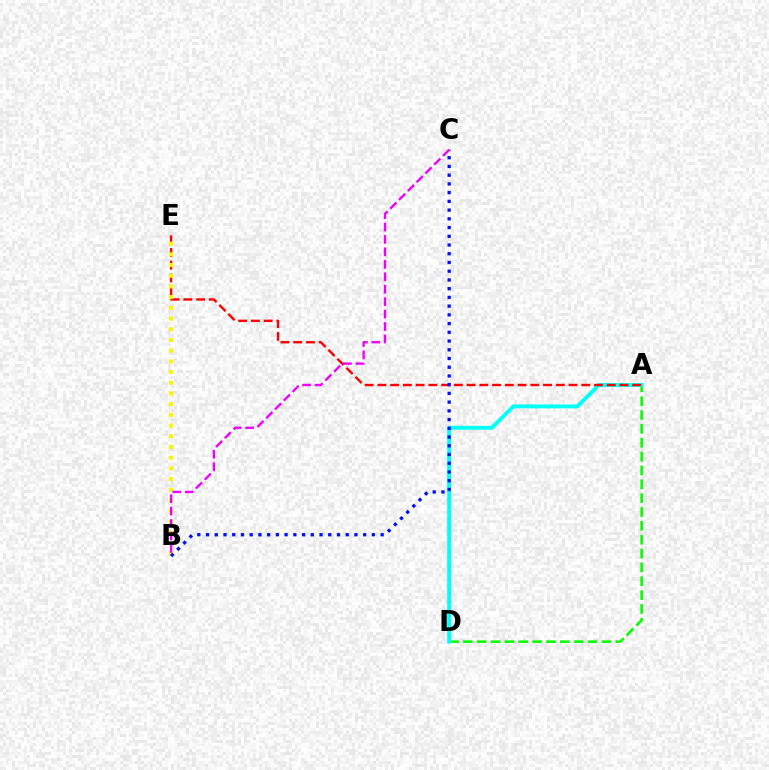{('A', 'D'): [{'color': '#08ff00', 'line_style': 'dashed', 'thickness': 1.88}, {'color': '#00fff6', 'line_style': 'solid', 'thickness': 2.8}], ('A', 'E'): [{'color': '#ff0000', 'line_style': 'dashed', 'thickness': 1.73}], ('B', 'E'): [{'color': '#fcf500', 'line_style': 'dotted', 'thickness': 2.91}], ('B', 'C'): [{'color': '#0010ff', 'line_style': 'dotted', 'thickness': 2.37}, {'color': '#ee00ff', 'line_style': 'dashed', 'thickness': 1.69}]}